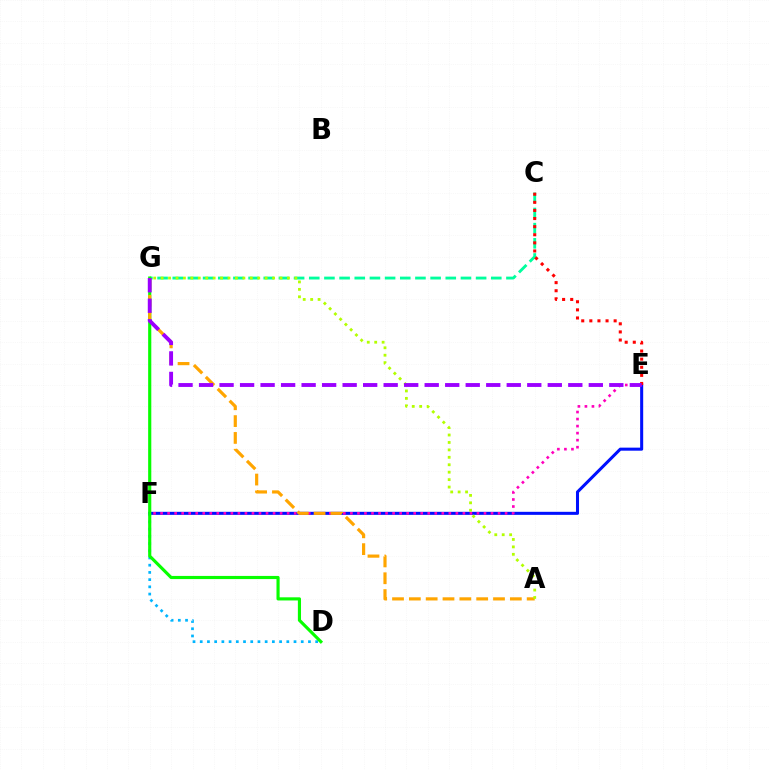{('E', 'F'): [{'color': '#0010ff', 'line_style': 'solid', 'thickness': 2.19}, {'color': '#ff00bd', 'line_style': 'dotted', 'thickness': 1.91}], ('C', 'G'): [{'color': '#00ff9d', 'line_style': 'dashed', 'thickness': 2.06}], ('D', 'F'): [{'color': '#00b5ff', 'line_style': 'dotted', 'thickness': 1.96}], ('D', 'G'): [{'color': '#08ff00', 'line_style': 'solid', 'thickness': 2.26}], ('A', 'G'): [{'color': '#ffa500', 'line_style': 'dashed', 'thickness': 2.29}, {'color': '#b3ff00', 'line_style': 'dotted', 'thickness': 2.02}], ('C', 'E'): [{'color': '#ff0000', 'line_style': 'dotted', 'thickness': 2.2}], ('E', 'G'): [{'color': '#9b00ff', 'line_style': 'dashed', 'thickness': 2.79}]}